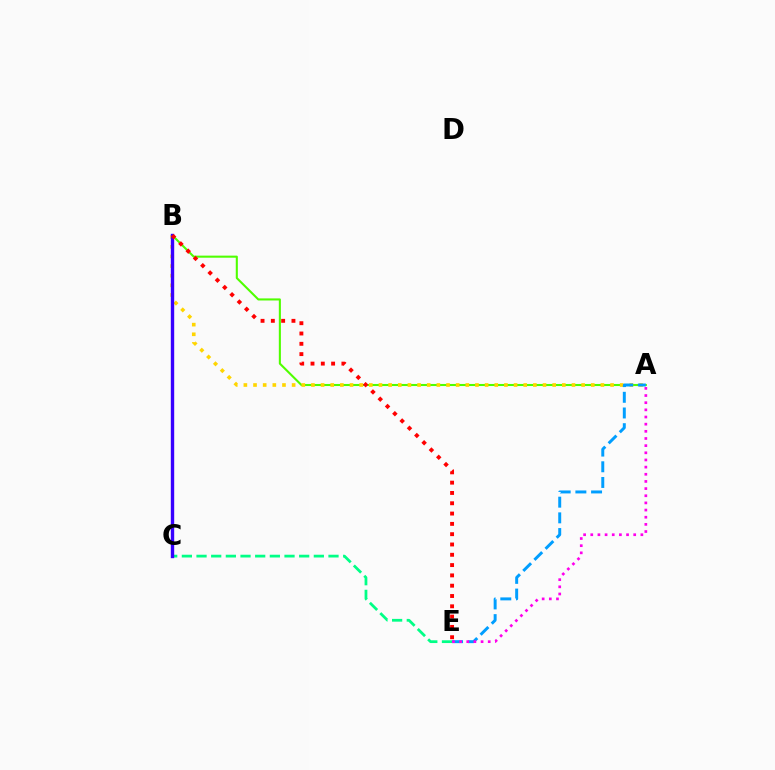{('A', 'B'): [{'color': '#4fff00', 'line_style': 'solid', 'thickness': 1.5}, {'color': '#ffd500', 'line_style': 'dotted', 'thickness': 2.62}], ('C', 'E'): [{'color': '#00ff86', 'line_style': 'dashed', 'thickness': 1.99}], ('B', 'C'): [{'color': '#3700ff', 'line_style': 'solid', 'thickness': 2.44}], ('A', 'E'): [{'color': '#009eff', 'line_style': 'dashed', 'thickness': 2.13}, {'color': '#ff00ed', 'line_style': 'dotted', 'thickness': 1.94}], ('B', 'E'): [{'color': '#ff0000', 'line_style': 'dotted', 'thickness': 2.8}]}